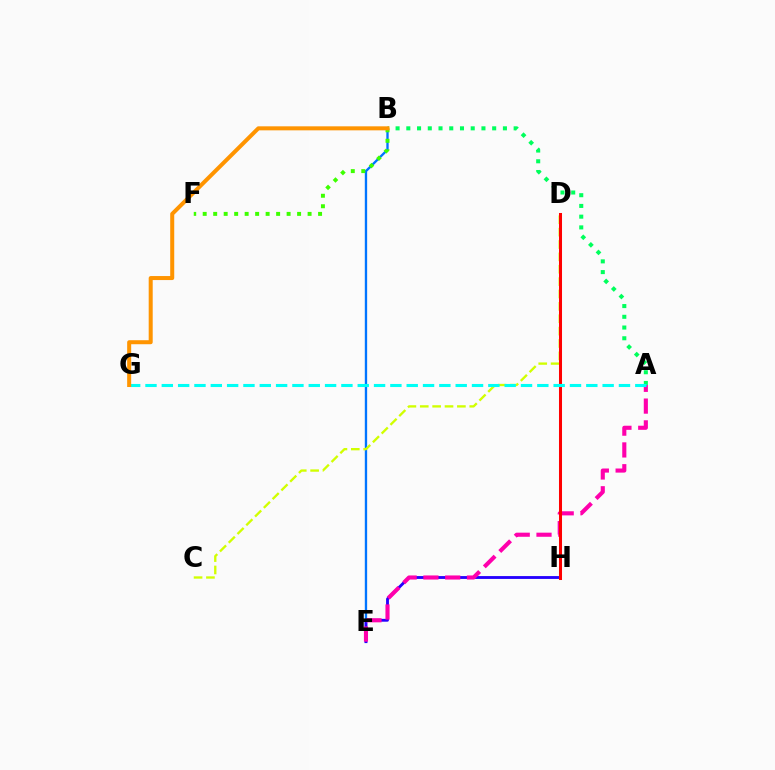{('A', 'B'): [{'color': '#00ff5c', 'line_style': 'dotted', 'thickness': 2.92}], ('B', 'E'): [{'color': '#0074ff', 'line_style': 'solid', 'thickness': 1.68}], ('C', 'D'): [{'color': '#d1ff00', 'line_style': 'dashed', 'thickness': 1.68}], ('B', 'F'): [{'color': '#3dff00', 'line_style': 'dotted', 'thickness': 2.85}], ('D', 'H'): [{'color': '#b900ff', 'line_style': 'dashed', 'thickness': 1.87}, {'color': '#ff0000', 'line_style': 'solid', 'thickness': 2.18}], ('E', 'H'): [{'color': '#2500ff', 'line_style': 'solid', 'thickness': 2.05}], ('A', 'E'): [{'color': '#ff00ac', 'line_style': 'dashed', 'thickness': 2.96}], ('A', 'G'): [{'color': '#00fff6', 'line_style': 'dashed', 'thickness': 2.22}], ('B', 'G'): [{'color': '#ff9400', 'line_style': 'solid', 'thickness': 2.89}]}